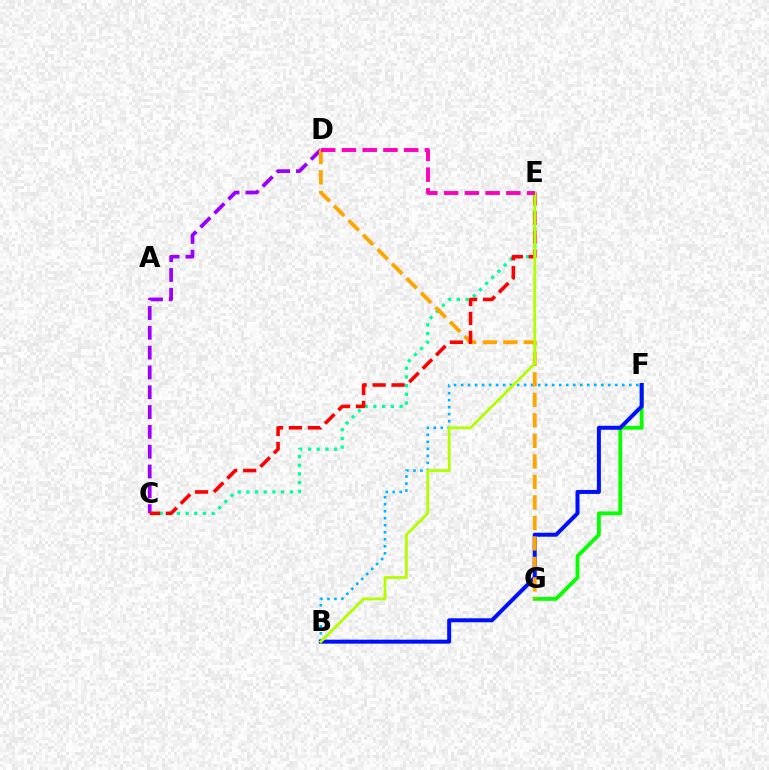{('C', 'D'): [{'color': '#9b00ff', 'line_style': 'dashed', 'thickness': 2.69}], ('C', 'E'): [{'color': '#00ff9d', 'line_style': 'dotted', 'thickness': 2.36}, {'color': '#ff0000', 'line_style': 'dashed', 'thickness': 2.58}], ('F', 'G'): [{'color': '#08ff00', 'line_style': 'solid', 'thickness': 2.74}], ('B', 'F'): [{'color': '#00b5ff', 'line_style': 'dotted', 'thickness': 1.9}, {'color': '#0010ff', 'line_style': 'solid', 'thickness': 2.87}], ('D', 'G'): [{'color': '#ffa500', 'line_style': 'dashed', 'thickness': 2.79}], ('B', 'E'): [{'color': '#b3ff00', 'line_style': 'solid', 'thickness': 2.02}], ('D', 'E'): [{'color': '#ff00bd', 'line_style': 'dashed', 'thickness': 2.82}]}